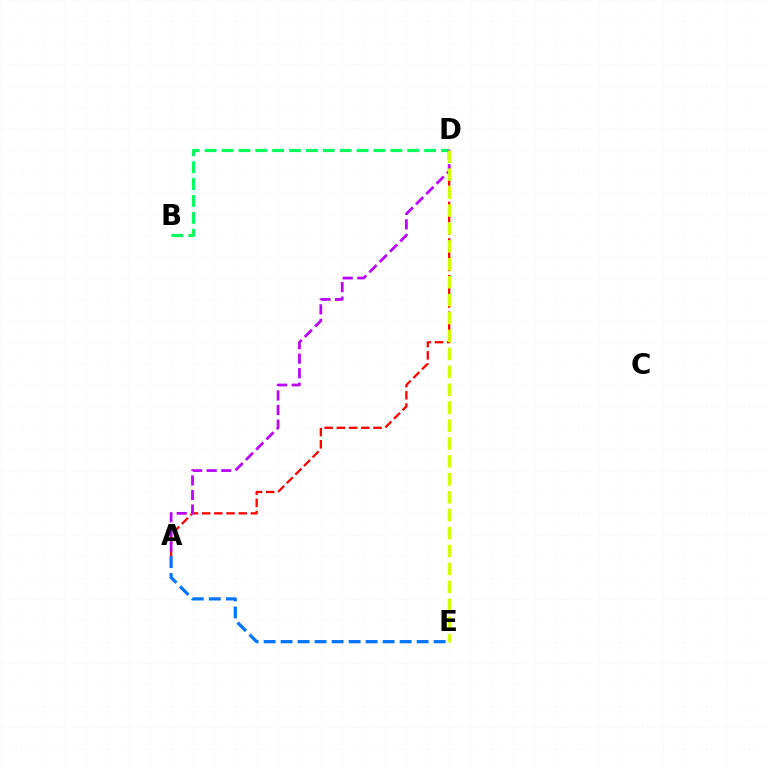{('A', 'E'): [{'color': '#0074ff', 'line_style': 'dashed', 'thickness': 2.31}], ('B', 'D'): [{'color': '#00ff5c', 'line_style': 'dashed', 'thickness': 2.29}], ('A', 'D'): [{'color': '#ff0000', 'line_style': 'dashed', 'thickness': 1.66}, {'color': '#b900ff', 'line_style': 'dashed', 'thickness': 1.98}], ('D', 'E'): [{'color': '#d1ff00', 'line_style': 'dashed', 'thickness': 2.43}]}